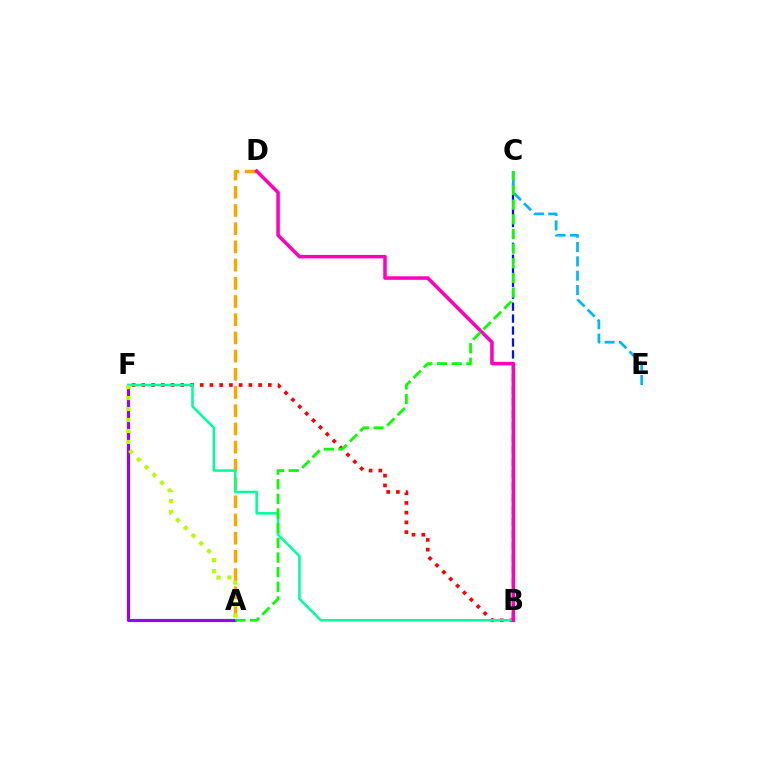{('A', 'D'): [{'color': '#ffa500', 'line_style': 'dashed', 'thickness': 2.47}], ('B', 'F'): [{'color': '#ff0000', 'line_style': 'dotted', 'thickness': 2.64}, {'color': '#00ff9d', 'line_style': 'solid', 'thickness': 1.83}], ('B', 'C'): [{'color': '#0010ff', 'line_style': 'dashed', 'thickness': 1.62}], ('A', 'F'): [{'color': '#9b00ff', 'line_style': 'solid', 'thickness': 2.25}, {'color': '#b3ff00', 'line_style': 'dotted', 'thickness': 2.98}], ('C', 'E'): [{'color': '#00b5ff', 'line_style': 'dashed', 'thickness': 1.95}], ('B', 'D'): [{'color': '#ff00bd', 'line_style': 'solid', 'thickness': 2.53}], ('A', 'C'): [{'color': '#08ff00', 'line_style': 'dashed', 'thickness': 1.99}]}